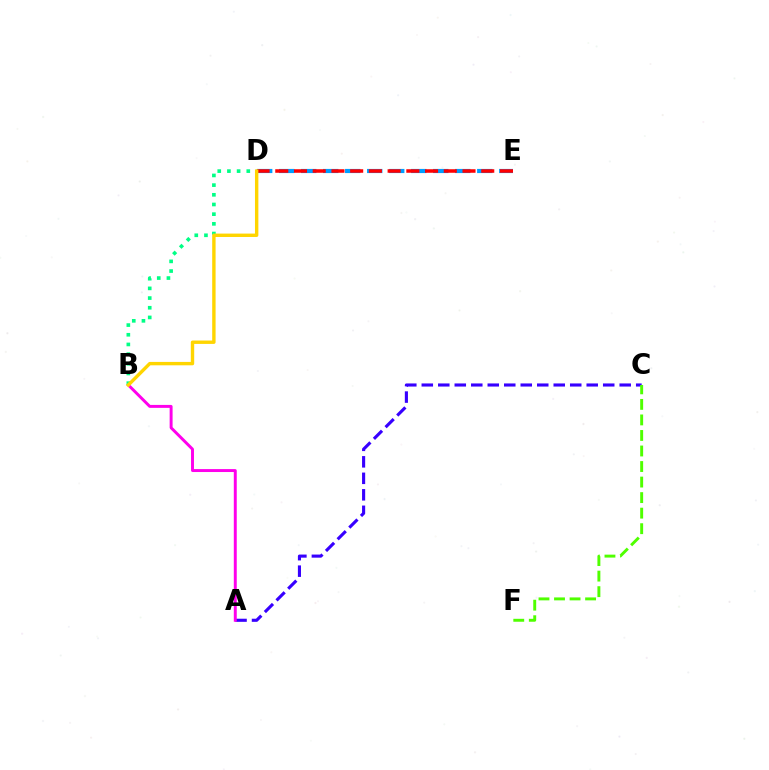{('D', 'E'): [{'color': '#009eff', 'line_style': 'dashed', 'thickness': 2.99}, {'color': '#ff0000', 'line_style': 'dashed', 'thickness': 2.54}], ('A', 'C'): [{'color': '#3700ff', 'line_style': 'dashed', 'thickness': 2.24}], ('C', 'F'): [{'color': '#4fff00', 'line_style': 'dashed', 'thickness': 2.11}], ('A', 'B'): [{'color': '#ff00ed', 'line_style': 'solid', 'thickness': 2.12}], ('B', 'D'): [{'color': '#00ff86', 'line_style': 'dotted', 'thickness': 2.63}, {'color': '#ffd500', 'line_style': 'solid', 'thickness': 2.44}]}